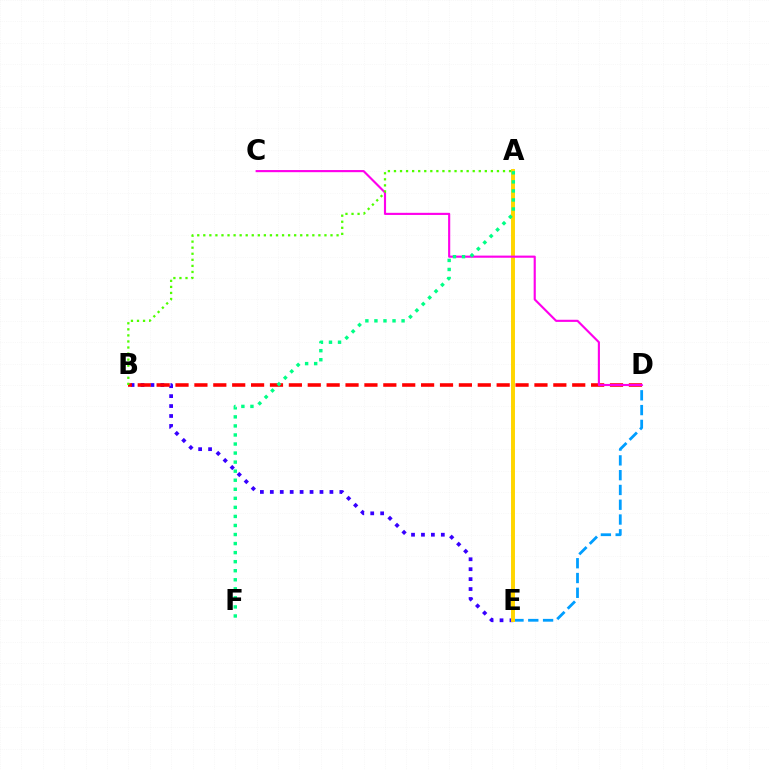{('B', 'E'): [{'color': '#3700ff', 'line_style': 'dotted', 'thickness': 2.7}], ('B', 'D'): [{'color': '#ff0000', 'line_style': 'dashed', 'thickness': 2.57}], ('D', 'E'): [{'color': '#009eff', 'line_style': 'dashed', 'thickness': 2.01}], ('A', 'E'): [{'color': '#ffd500', 'line_style': 'solid', 'thickness': 2.84}], ('C', 'D'): [{'color': '#ff00ed', 'line_style': 'solid', 'thickness': 1.54}], ('A', 'F'): [{'color': '#00ff86', 'line_style': 'dotted', 'thickness': 2.46}], ('A', 'B'): [{'color': '#4fff00', 'line_style': 'dotted', 'thickness': 1.65}]}